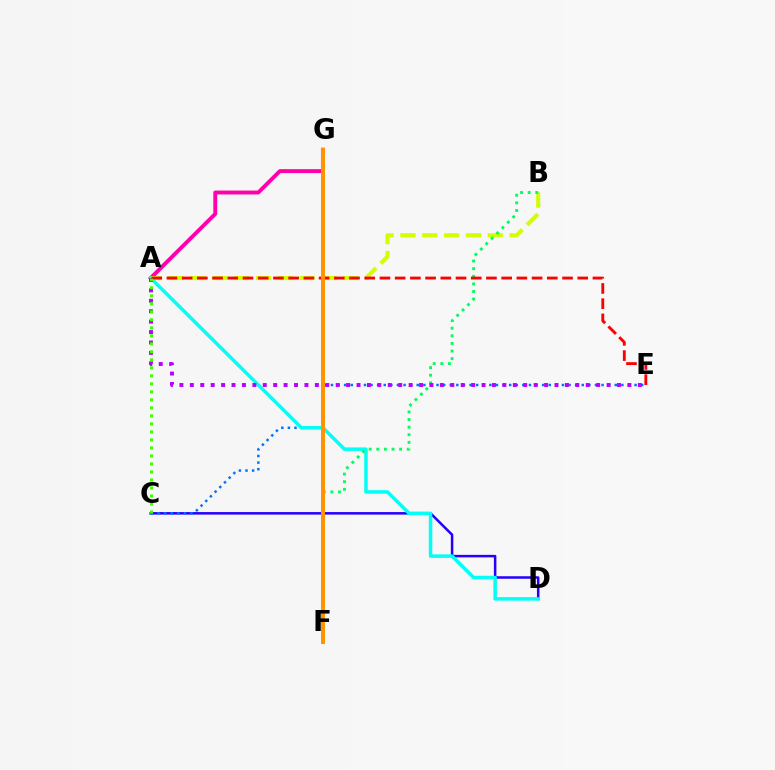{('A', 'G'): [{'color': '#ff00ac', 'line_style': 'solid', 'thickness': 2.81}], ('C', 'D'): [{'color': '#2500ff', 'line_style': 'solid', 'thickness': 1.81}], ('C', 'E'): [{'color': '#0074ff', 'line_style': 'dotted', 'thickness': 1.79}], ('A', 'D'): [{'color': '#00fff6', 'line_style': 'solid', 'thickness': 2.51}], ('A', 'B'): [{'color': '#d1ff00', 'line_style': 'dashed', 'thickness': 2.97}], ('B', 'F'): [{'color': '#00ff5c', 'line_style': 'dotted', 'thickness': 2.07}], ('A', 'E'): [{'color': '#b900ff', 'line_style': 'dotted', 'thickness': 2.83}, {'color': '#ff0000', 'line_style': 'dashed', 'thickness': 2.07}], ('A', 'C'): [{'color': '#3dff00', 'line_style': 'dotted', 'thickness': 2.18}], ('F', 'G'): [{'color': '#ff9400', 'line_style': 'solid', 'thickness': 2.88}]}